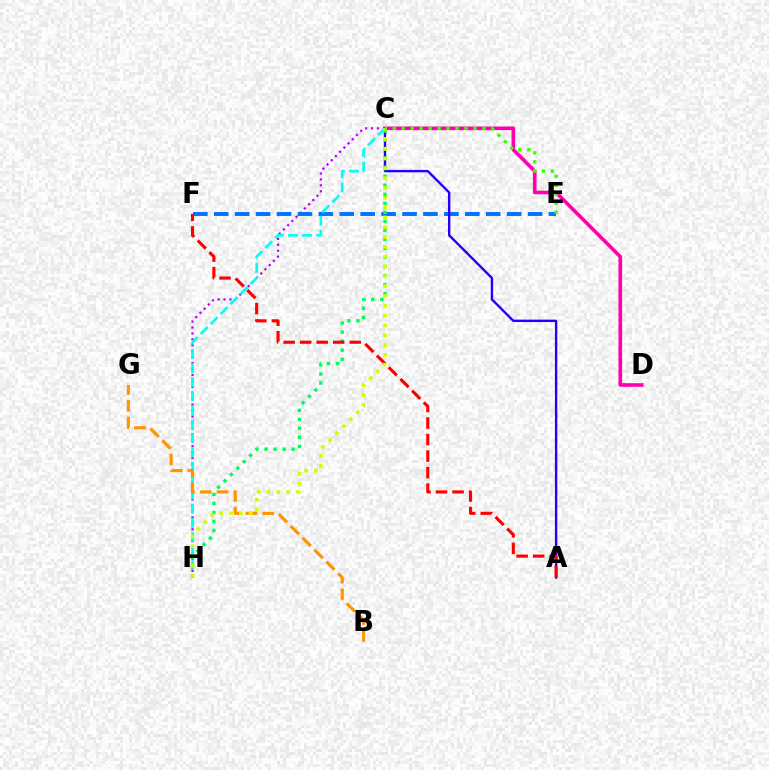{('C', 'H'): [{'color': '#b900ff', 'line_style': 'dotted', 'thickness': 1.61}, {'color': '#00fff6', 'line_style': 'dashed', 'thickness': 1.91}, {'color': '#00ff5c', 'line_style': 'dotted', 'thickness': 2.45}, {'color': '#d1ff00', 'line_style': 'dotted', 'thickness': 2.67}], ('C', 'D'): [{'color': '#ff00ac', 'line_style': 'solid', 'thickness': 2.6}], ('E', 'F'): [{'color': '#0074ff', 'line_style': 'dashed', 'thickness': 2.84}], ('A', 'C'): [{'color': '#2500ff', 'line_style': 'solid', 'thickness': 1.72}], ('B', 'G'): [{'color': '#ff9400', 'line_style': 'dashed', 'thickness': 2.28}], ('A', 'F'): [{'color': '#ff0000', 'line_style': 'dashed', 'thickness': 2.25}], ('C', 'E'): [{'color': '#3dff00', 'line_style': 'dotted', 'thickness': 2.44}]}